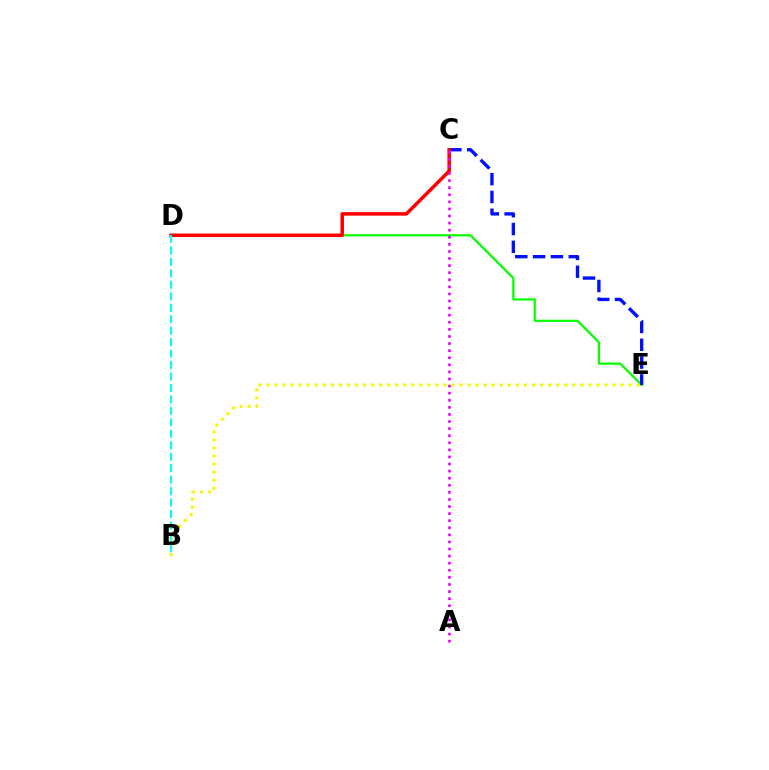{('D', 'E'): [{'color': '#08ff00', 'line_style': 'solid', 'thickness': 1.61}], ('C', 'E'): [{'color': '#0010ff', 'line_style': 'dashed', 'thickness': 2.42}], ('B', 'E'): [{'color': '#fcf500', 'line_style': 'dotted', 'thickness': 2.19}], ('C', 'D'): [{'color': '#ff0000', 'line_style': 'solid', 'thickness': 2.54}], ('A', 'C'): [{'color': '#ee00ff', 'line_style': 'dotted', 'thickness': 1.93}], ('B', 'D'): [{'color': '#00fff6', 'line_style': 'dashed', 'thickness': 1.56}]}